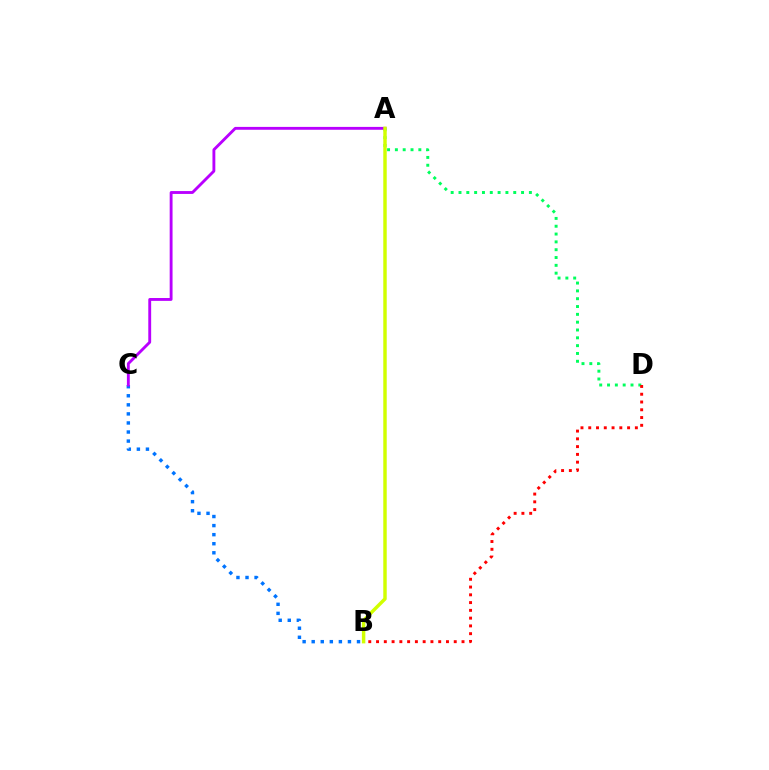{('B', 'C'): [{'color': '#0074ff', 'line_style': 'dotted', 'thickness': 2.46}], ('A', 'D'): [{'color': '#00ff5c', 'line_style': 'dotted', 'thickness': 2.13}], ('A', 'C'): [{'color': '#b900ff', 'line_style': 'solid', 'thickness': 2.06}], ('A', 'B'): [{'color': '#d1ff00', 'line_style': 'solid', 'thickness': 2.48}], ('B', 'D'): [{'color': '#ff0000', 'line_style': 'dotted', 'thickness': 2.11}]}